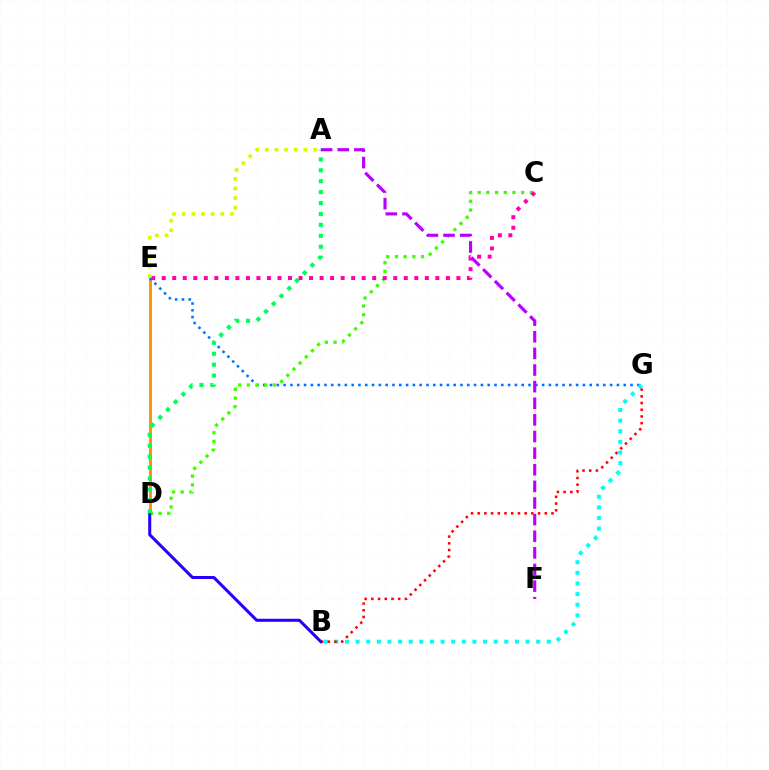{('D', 'E'): [{'color': '#ff9400', 'line_style': 'solid', 'thickness': 2.11}], ('E', 'G'): [{'color': '#0074ff', 'line_style': 'dotted', 'thickness': 1.85}], ('C', 'D'): [{'color': '#3dff00', 'line_style': 'dotted', 'thickness': 2.37}], ('B', 'G'): [{'color': '#00fff6', 'line_style': 'dotted', 'thickness': 2.89}, {'color': '#ff0000', 'line_style': 'dotted', 'thickness': 1.82}], ('C', 'E'): [{'color': '#ff00ac', 'line_style': 'dotted', 'thickness': 2.86}], ('A', 'E'): [{'color': '#d1ff00', 'line_style': 'dotted', 'thickness': 2.62}], ('B', 'D'): [{'color': '#2500ff', 'line_style': 'solid', 'thickness': 2.18}], ('A', 'D'): [{'color': '#00ff5c', 'line_style': 'dotted', 'thickness': 2.97}], ('A', 'F'): [{'color': '#b900ff', 'line_style': 'dashed', 'thickness': 2.26}]}